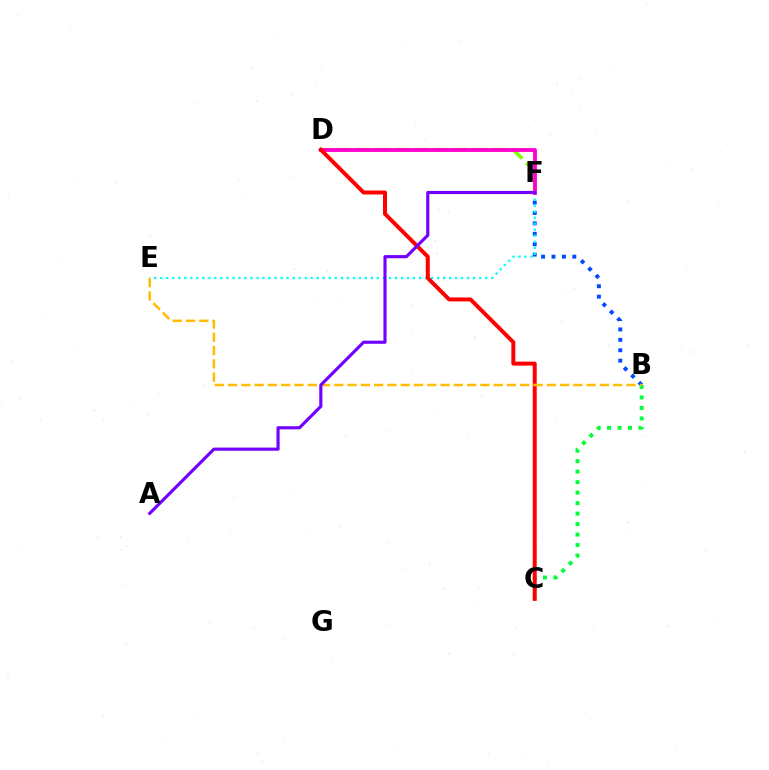{('D', 'F'): [{'color': '#84ff00', 'line_style': 'dashed', 'thickness': 2.65}, {'color': '#ff00cf', 'line_style': 'solid', 'thickness': 2.75}], ('B', 'F'): [{'color': '#004bff', 'line_style': 'dotted', 'thickness': 2.83}], ('E', 'F'): [{'color': '#00fff6', 'line_style': 'dotted', 'thickness': 1.64}], ('B', 'C'): [{'color': '#00ff39', 'line_style': 'dotted', 'thickness': 2.85}], ('C', 'D'): [{'color': '#ff0000', 'line_style': 'solid', 'thickness': 2.86}], ('B', 'E'): [{'color': '#ffbd00', 'line_style': 'dashed', 'thickness': 1.8}], ('A', 'F'): [{'color': '#7200ff', 'line_style': 'solid', 'thickness': 2.26}]}